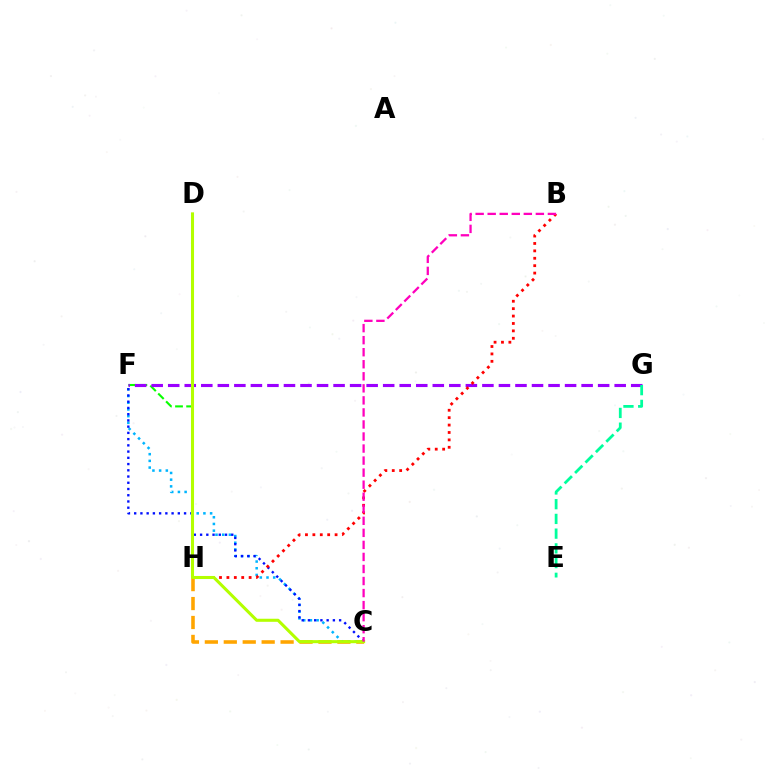{('C', 'H'): [{'color': '#ffa500', 'line_style': 'dashed', 'thickness': 2.57}], ('C', 'F'): [{'color': '#00b5ff', 'line_style': 'dotted', 'thickness': 1.82}, {'color': '#0010ff', 'line_style': 'dotted', 'thickness': 1.69}], ('F', 'H'): [{'color': '#08ff00', 'line_style': 'dashed', 'thickness': 1.51}], ('F', 'G'): [{'color': '#9b00ff', 'line_style': 'dashed', 'thickness': 2.25}], ('B', 'H'): [{'color': '#ff0000', 'line_style': 'dotted', 'thickness': 2.01}], ('E', 'G'): [{'color': '#00ff9d', 'line_style': 'dashed', 'thickness': 2.0}], ('C', 'D'): [{'color': '#b3ff00', 'line_style': 'solid', 'thickness': 2.2}], ('B', 'C'): [{'color': '#ff00bd', 'line_style': 'dashed', 'thickness': 1.64}]}